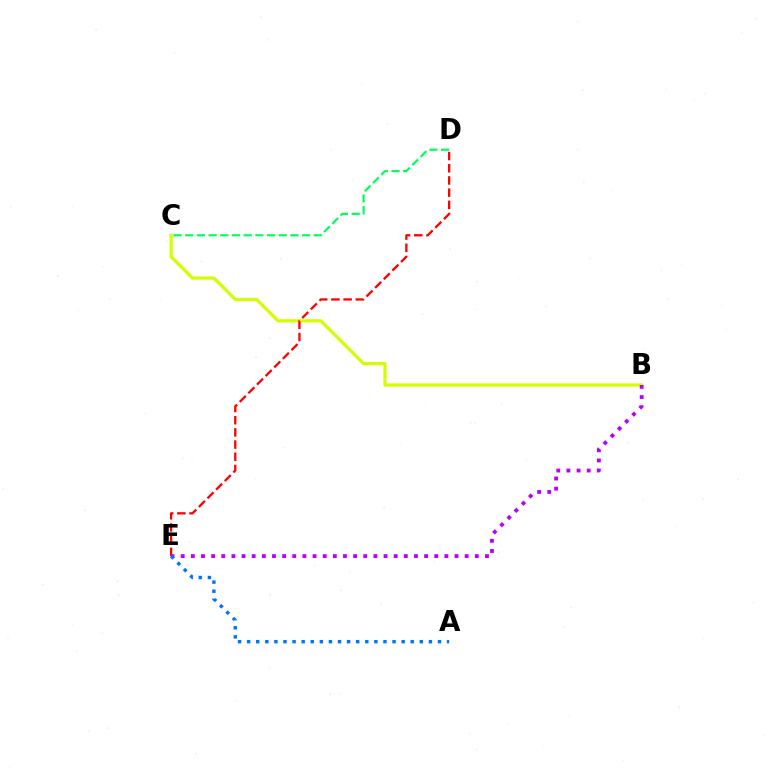{('B', 'C'): [{'color': '#d1ff00', 'line_style': 'solid', 'thickness': 2.33}], ('B', 'E'): [{'color': '#b900ff', 'line_style': 'dotted', 'thickness': 2.76}], ('C', 'D'): [{'color': '#00ff5c', 'line_style': 'dashed', 'thickness': 1.59}], ('D', 'E'): [{'color': '#ff0000', 'line_style': 'dashed', 'thickness': 1.66}], ('A', 'E'): [{'color': '#0074ff', 'line_style': 'dotted', 'thickness': 2.47}]}